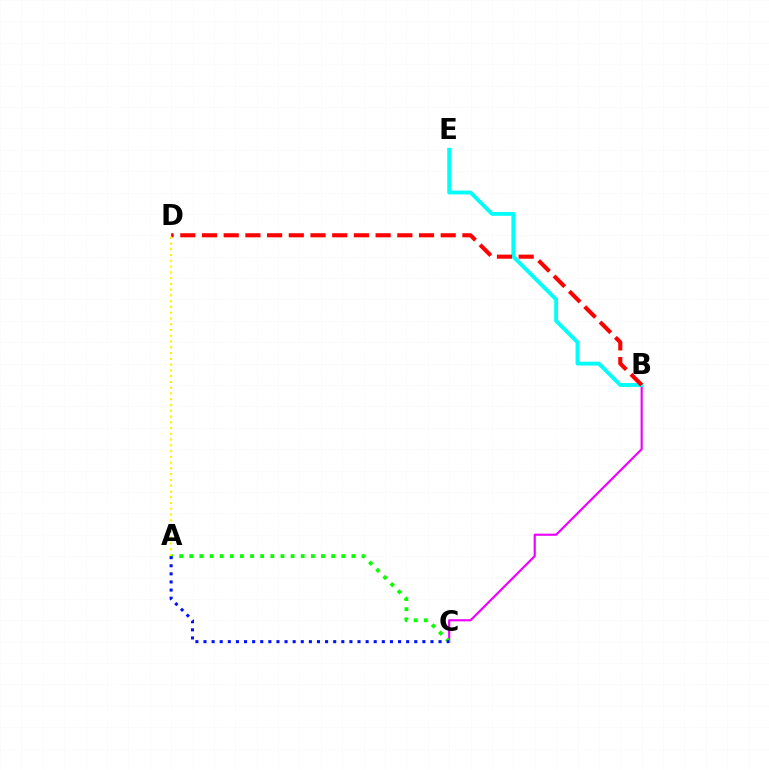{('B', 'C'): [{'color': '#ee00ff', 'line_style': 'solid', 'thickness': 1.55}], ('B', 'E'): [{'color': '#00fff6', 'line_style': 'solid', 'thickness': 2.78}], ('B', 'D'): [{'color': '#ff0000', 'line_style': 'dashed', 'thickness': 2.95}], ('A', 'C'): [{'color': '#08ff00', 'line_style': 'dotted', 'thickness': 2.75}, {'color': '#0010ff', 'line_style': 'dotted', 'thickness': 2.2}], ('A', 'D'): [{'color': '#fcf500', 'line_style': 'dotted', 'thickness': 1.57}]}